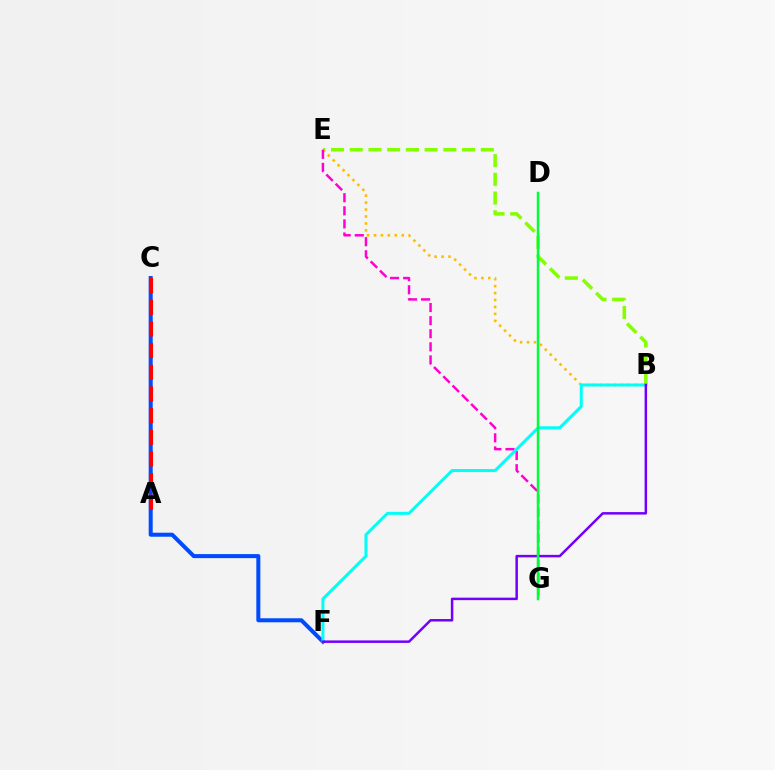{('C', 'F'): [{'color': '#004bff', 'line_style': 'solid', 'thickness': 2.89}], ('A', 'C'): [{'color': '#ff0000', 'line_style': 'dashed', 'thickness': 2.94}], ('B', 'E'): [{'color': '#84ff00', 'line_style': 'dashed', 'thickness': 2.54}, {'color': '#ffbd00', 'line_style': 'dotted', 'thickness': 1.89}], ('E', 'G'): [{'color': '#ff00cf', 'line_style': 'dashed', 'thickness': 1.78}], ('B', 'F'): [{'color': '#00fff6', 'line_style': 'solid', 'thickness': 2.16}, {'color': '#7200ff', 'line_style': 'solid', 'thickness': 1.79}], ('D', 'G'): [{'color': '#00ff39', 'line_style': 'solid', 'thickness': 1.79}]}